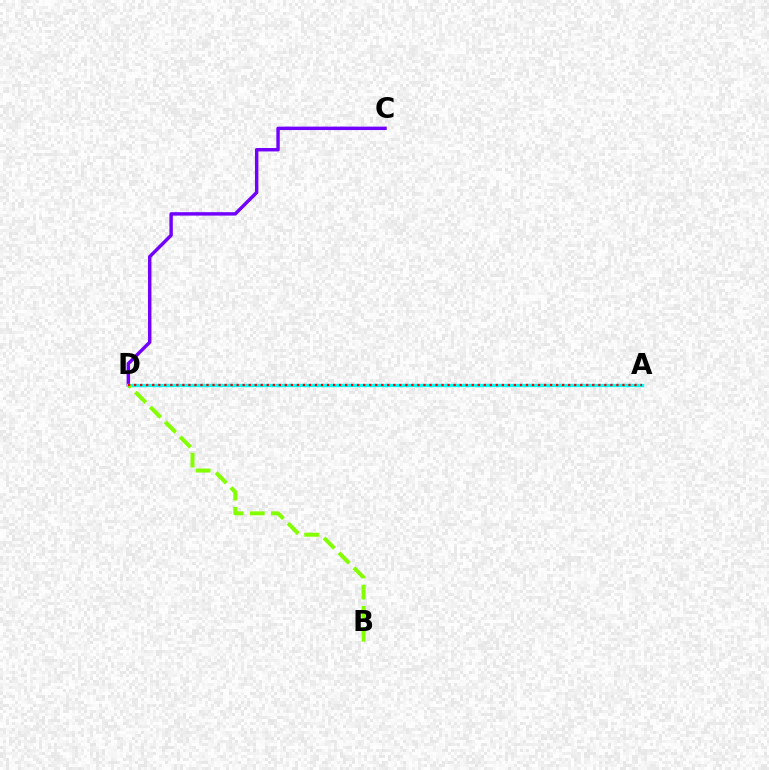{('C', 'D'): [{'color': '#7200ff', 'line_style': 'solid', 'thickness': 2.47}], ('A', 'D'): [{'color': '#00fff6', 'line_style': 'solid', 'thickness': 2.39}, {'color': '#ff0000', 'line_style': 'dotted', 'thickness': 1.64}], ('B', 'D'): [{'color': '#84ff00', 'line_style': 'dashed', 'thickness': 2.86}]}